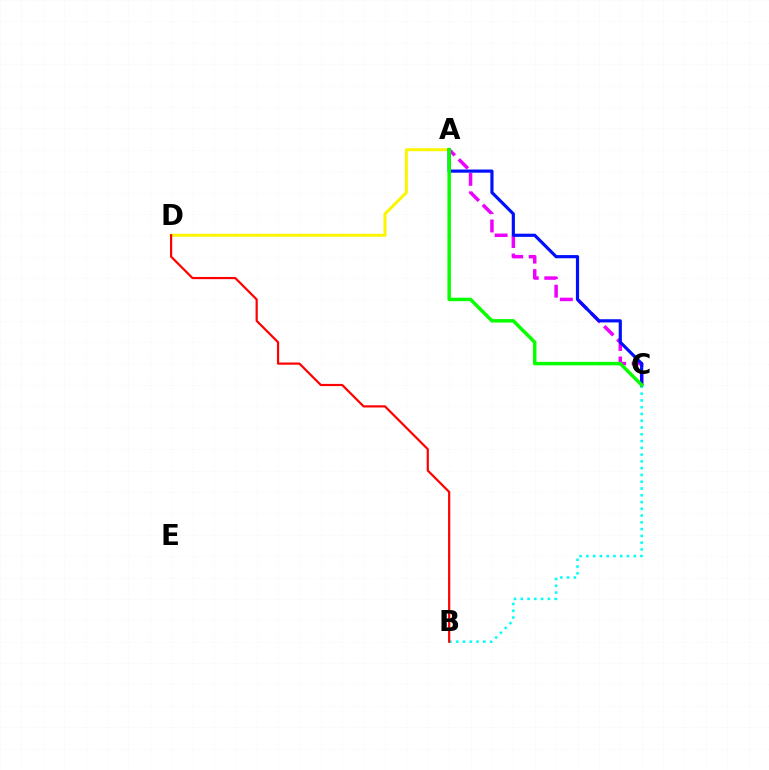{('A', 'D'): [{'color': '#fcf500', 'line_style': 'solid', 'thickness': 2.14}], ('A', 'C'): [{'color': '#ee00ff', 'line_style': 'dashed', 'thickness': 2.51}, {'color': '#0010ff', 'line_style': 'solid', 'thickness': 2.29}, {'color': '#08ff00', 'line_style': 'solid', 'thickness': 2.5}], ('B', 'C'): [{'color': '#00fff6', 'line_style': 'dotted', 'thickness': 1.84}], ('B', 'D'): [{'color': '#ff0000', 'line_style': 'solid', 'thickness': 1.58}]}